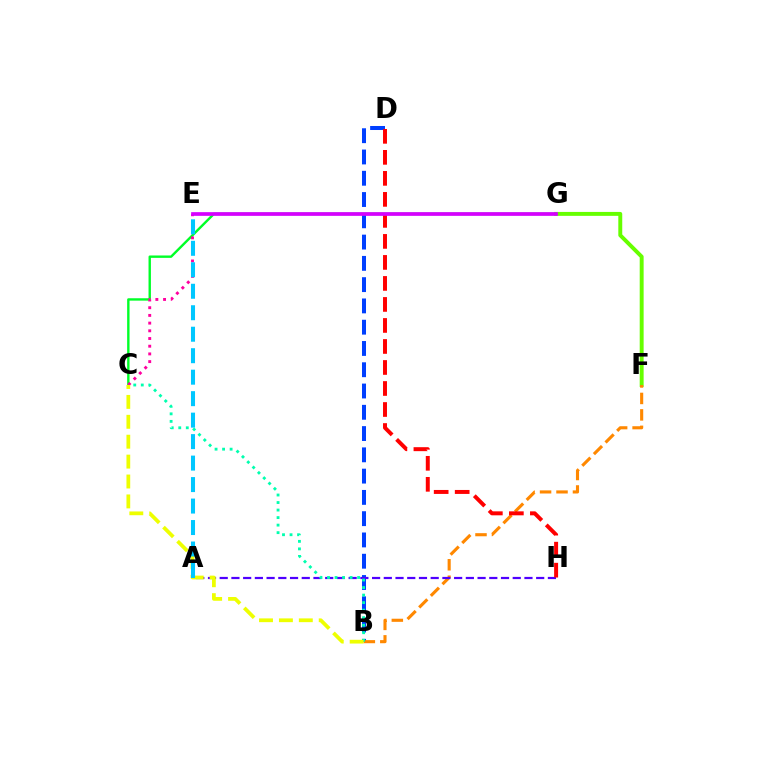{('F', 'G'): [{'color': '#66ff00', 'line_style': 'solid', 'thickness': 2.83}], ('B', 'D'): [{'color': '#003fff', 'line_style': 'dashed', 'thickness': 2.89}], ('B', 'F'): [{'color': '#ff8800', 'line_style': 'dashed', 'thickness': 2.24}], ('A', 'H'): [{'color': '#4f00ff', 'line_style': 'dashed', 'thickness': 1.59}], ('B', 'C'): [{'color': '#00ffaf', 'line_style': 'dotted', 'thickness': 2.04}, {'color': '#eeff00', 'line_style': 'dashed', 'thickness': 2.7}], ('C', 'G'): [{'color': '#00ff27', 'line_style': 'solid', 'thickness': 1.72}], ('C', 'E'): [{'color': '#ff00a0', 'line_style': 'dotted', 'thickness': 2.09}], ('D', 'H'): [{'color': '#ff0000', 'line_style': 'dashed', 'thickness': 2.85}], ('E', 'G'): [{'color': '#d600ff', 'line_style': 'solid', 'thickness': 2.66}], ('A', 'E'): [{'color': '#00c7ff', 'line_style': 'dashed', 'thickness': 2.92}]}